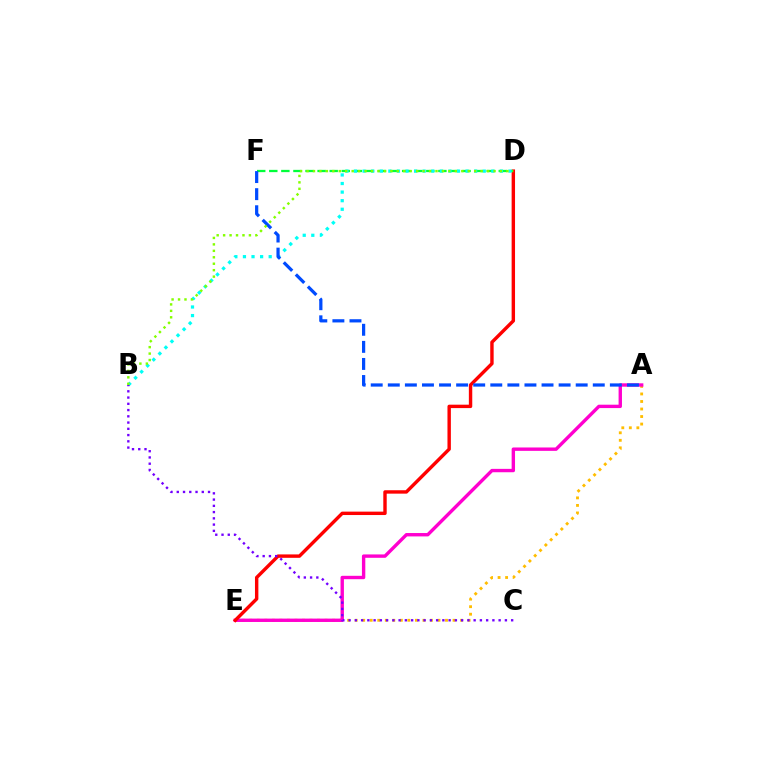{('A', 'E'): [{'color': '#ffbd00', 'line_style': 'dotted', 'thickness': 2.05}, {'color': '#ff00cf', 'line_style': 'solid', 'thickness': 2.43}], ('D', 'E'): [{'color': '#ff0000', 'line_style': 'solid', 'thickness': 2.45}], ('D', 'F'): [{'color': '#00ff39', 'line_style': 'dashed', 'thickness': 1.64}], ('B', 'D'): [{'color': '#00fff6', 'line_style': 'dotted', 'thickness': 2.33}, {'color': '#84ff00', 'line_style': 'dotted', 'thickness': 1.75}], ('A', 'F'): [{'color': '#004bff', 'line_style': 'dashed', 'thickness': 2.32}], ('B', 'C'): [{'color': '#7200ff', 'line_style': 'dotted', 'thickness': 1.7}]}